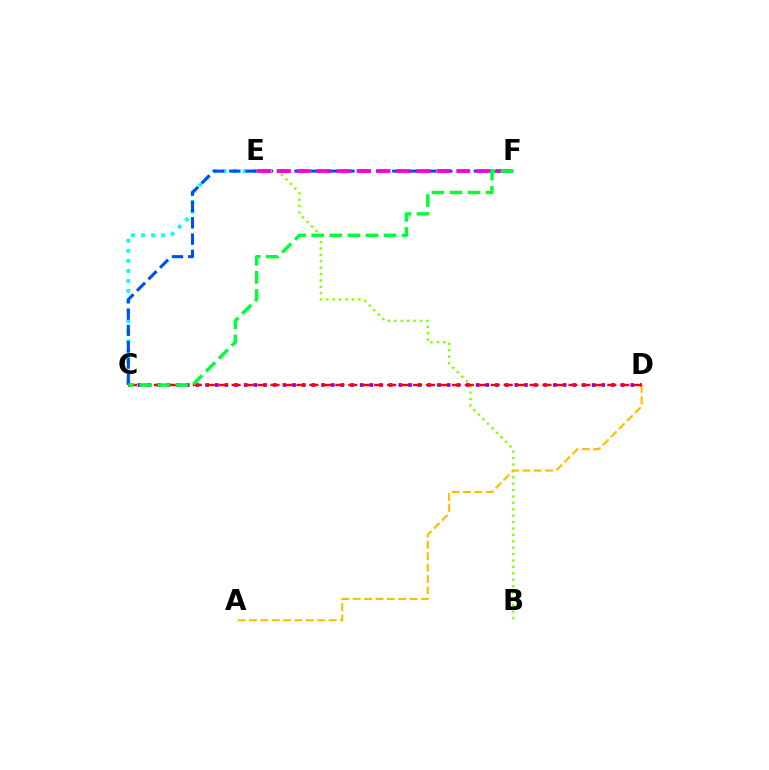{('C', 'E'): [{'color': '#00fff6', 'line_style': 'dotted', 'thickness': 2.73}], ('C', 'F'): [{'color': '#004bff', 'line_style': 'dashed', 'thickness': 2.21}, {'color': '#00ff39', 'line_style': 'dashed', 'thickness': 2.46}], ('C', 'D'): [{'color': '#7200ff', 'line_style': 'dotted', 'thickness': 2.63}, {'color': '#ff0000', 'line_style': 'dashed', 'thickness': 1.76}], ('B', 'E'): [{'color': '#84ff00', 'line_style': 'dotted', 'thickness': 1.74}], ('A', 'D'): [{'color': '#ffbd00', 'line_style': 'dashed', 'thickness': 1.55}], ('E', 'F'): [{'color': '#ff00cf', 'line_style': 'dashed', 'thickness': 2.71}]}